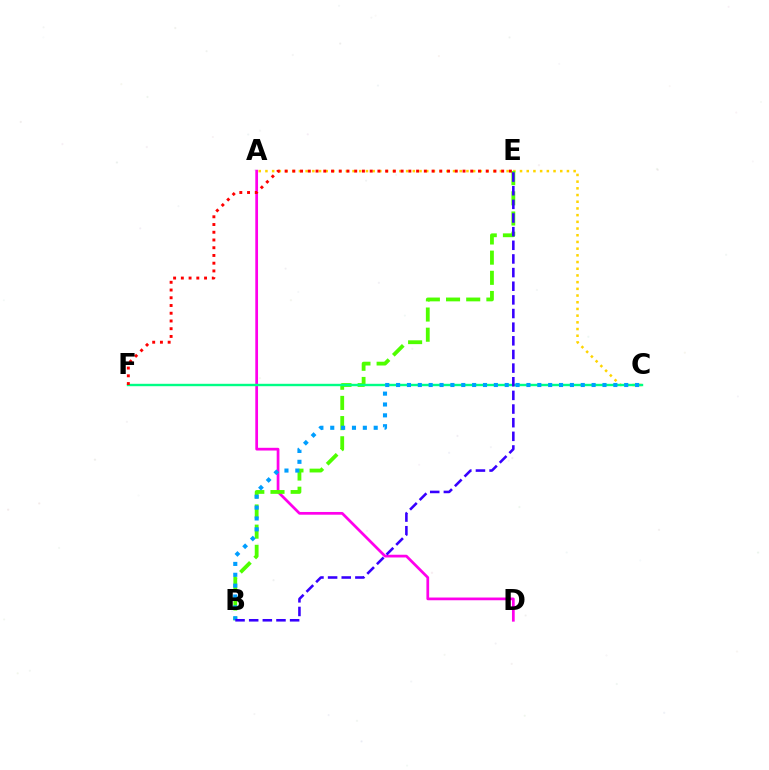{('A', 'D'): [{'color': '#ff00ed', 'line_style': 'solid', 'thickness': 1.96}], ('A', 'C'): [{'color': '#ffd500', 'line_style': 'dotted', 'thickness': 1.82}], ('B', 'E'): [{'color': '#4fff00', 'line_style': 'dashed', 'thickness': 2.74}, {'color': '#3700ff', 'line_style': 'dashed', 'thickness': 1.85}], ('C', 'F'): [{'color': '#00ff86', 'line_style': 'solid', 'thickness': 1.73}], ('B', 'C'): [{'color': '#009eff', 'line_style': 'dotted', 'thickness': 2.95}], ('E', 'F'): [{'color': '#ff0000', 'line_style': 'dotted', 'thickness': 2.1}]}